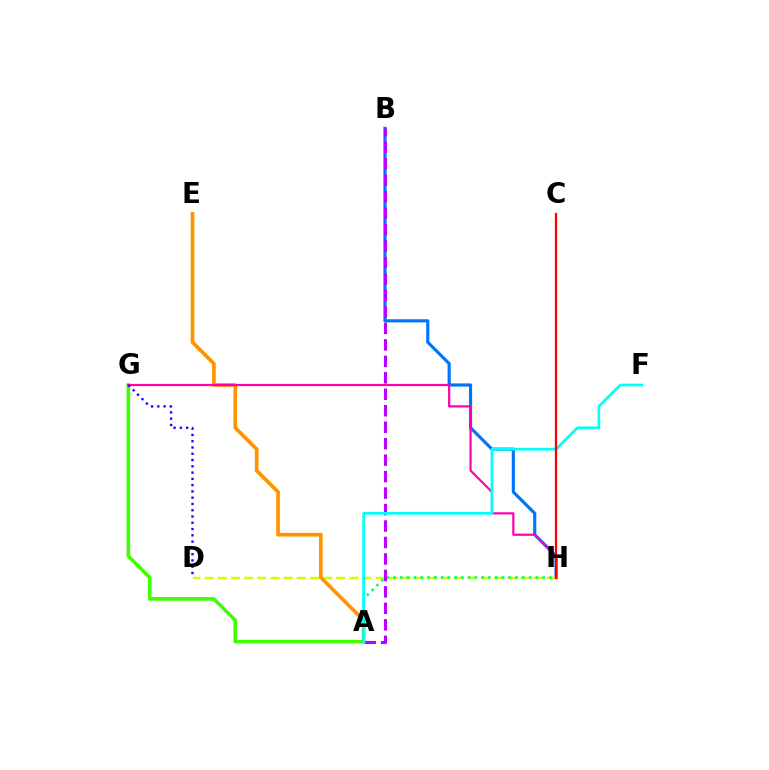{('B', 'H'): [{'color': '#0074ff', 'line_style': 'solid', 'thickness': 2.28}], ('A', 'G'): [{'color': '#3dff00', 'line_style': 'solid', 'thickness': 2.55}], ('D', 'H'): [{'color': '#d1ff00', 'line_style': 'dashed', 'thickness': 1.79}], ('A', 'H'): [{'color': '#00ff5c', 'line_style': 'dotted', 'thickness': 1.84}], ('A', 'B'): [{'color': '#b900ff', 'line_style': 'dashed', 'thickness': 2.24}], ('A', 'E'): [{'color': '#ff9400', 'line_style': 'solid', 'thickness': 2.67}], ('G', 'H'): [{'color': '#ff00ac', 'line_style': 'solid', 'thickness': 1.58}], ('A', 'F'): [{'color': '#00fff6', 'line_style': 'solid', 'thickness': 1.95}], ('D', 'G'): [{'color': '#2500ff', 'line_style': 'dotted', 'thickness': 1.7}], ('C', 'H'): [{'color': '#ff0000', 'line_style': 'solid', 'thickness': 1.63}]}